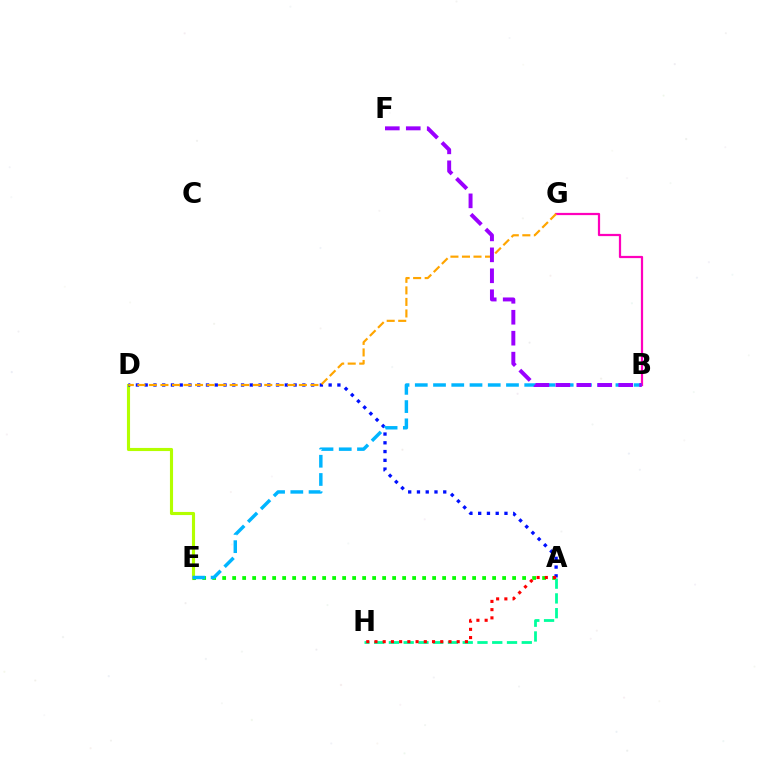{('D', 'E'): [{'color': '#b3ff00', 'line_style': 'solid', 'thickness': 2.24}], ('A', 'E'): [{'color': '#08ff00', 'line_style': 'dotted', 'thickness': 2.72}], ('A', 'H'): [{'color': '#00ff9d', 'line_style': 'dashed', 'thickness': 2.01}, {'color': '#ff0000', 'line_style': 'dotted', 'thickness': 2.23}], ('B', 'G'): [{'color': '#ff00bd', 'line_style': 'solid', 'thickness': 1.61}], ('A', 'D'): [{'color': '#0010ff', 'line_style': 'dotted', 'thickness': 2.38}], ('B', 'E'): [{'color': '#00b5ff', 'line_style': 'dashed', 'thickness': 2.48}], ('D', 'G'): [{'color': '#ffa500', 'line_style': 'dashed', 'thickness': 1.57}], ('B', 'F'): [{'color': '#9b00ff', 'line_style': 'dashed', 'thickness': 2.85}]}